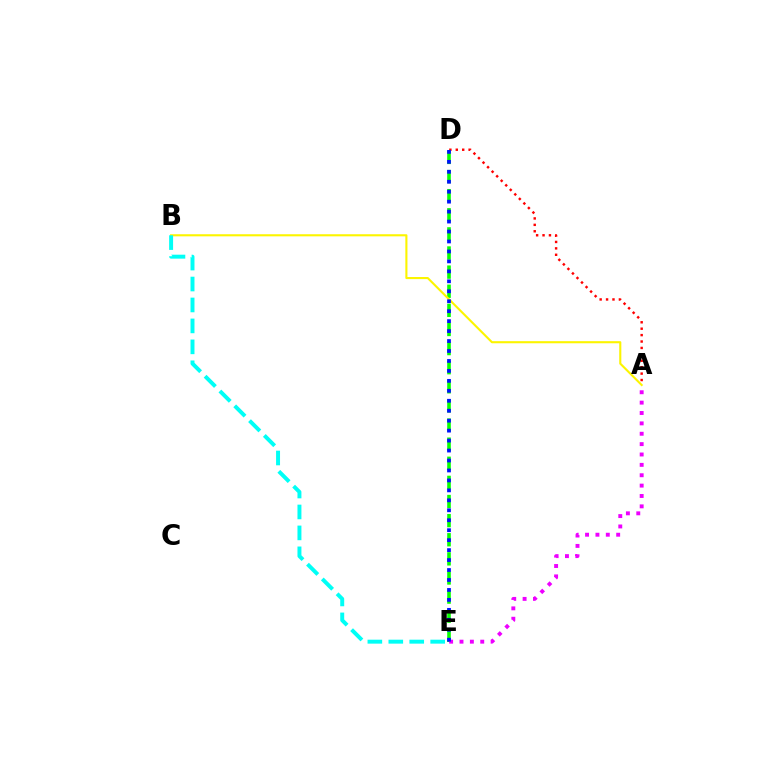{('D', 'E'): [{'color': '#08ff00', 'line_style': 'dashed', 'thickness': 2.6}, {'color': '#0010ff', 'line_style': 'dotted', 'thickness': 2.71}], ('A', 'B'): [{'color': '#fcf500', 'line_style': 'solid', 'thickness': 1.52}], ('A', 'D'): [{'color': '#ff0000', 'line_style': 'dotted', 'thickness': 1.74}], ('B', 'E'): [{'color': '#00fff6', 'line_style': 'dashed', 'thickness': 2.84}], ('A', 'E'): [{'color': '#ee00ff', 'line_style': 'dotted', 'thickness': 2.82}]}